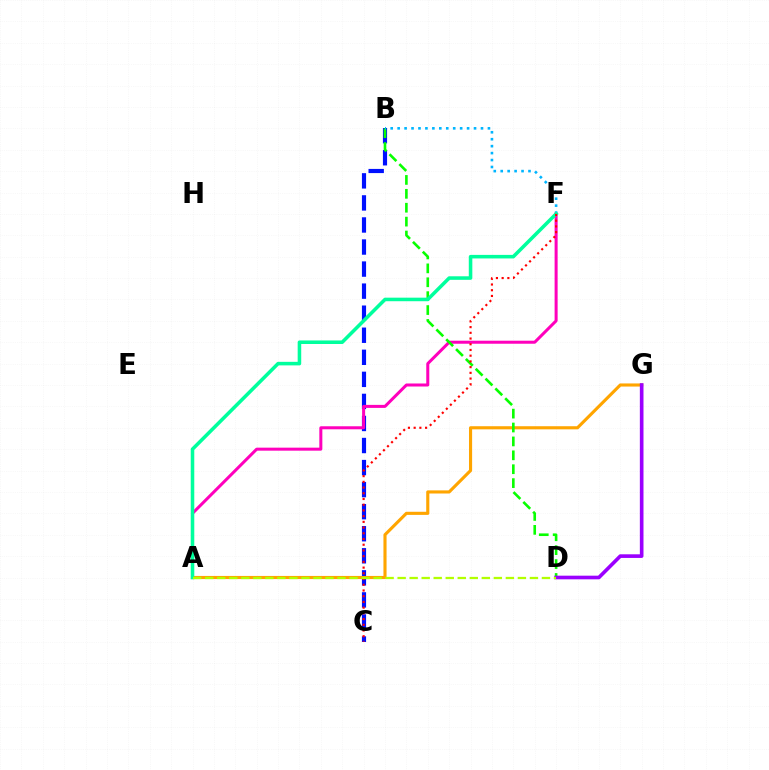{('B', 'C'): [{'color': '#0010ff', 'line_style': 'dashed', 'thickness': 3.0}], ('A', 'G'): [{'color': '#ffa500', 'line_style': 'solid', 'thickness': 2.25}], ('A', 'F'): [{'color': '#ff00bd', 'line_style': 'solid', 'thickness': 2.18}, {'color': '#00ff9d', 'line_style': 'solid', 'thickness': 2.55}], ('B', 'D'): [{'color': '#08ff00', 'line_style': 'dashed', 'thickness': 1.89}], ('D', 'G'): [{'color': '#9b00ff', 'line_style': 'solid', 'thickness': 2.62}], ('B', 'F'): [{'color': '#00b5ff', 'line_style': 'dotted', 'thickness': 1.89}], ('C', 'F'): [{'color': '#ff0000', 'line_style': 'dotted', 'thickness': 1.55}], ('A', 'D'): [{'color': '#b3ff00', 'line_style': 'dashed', 'thickness': 1.63}]}